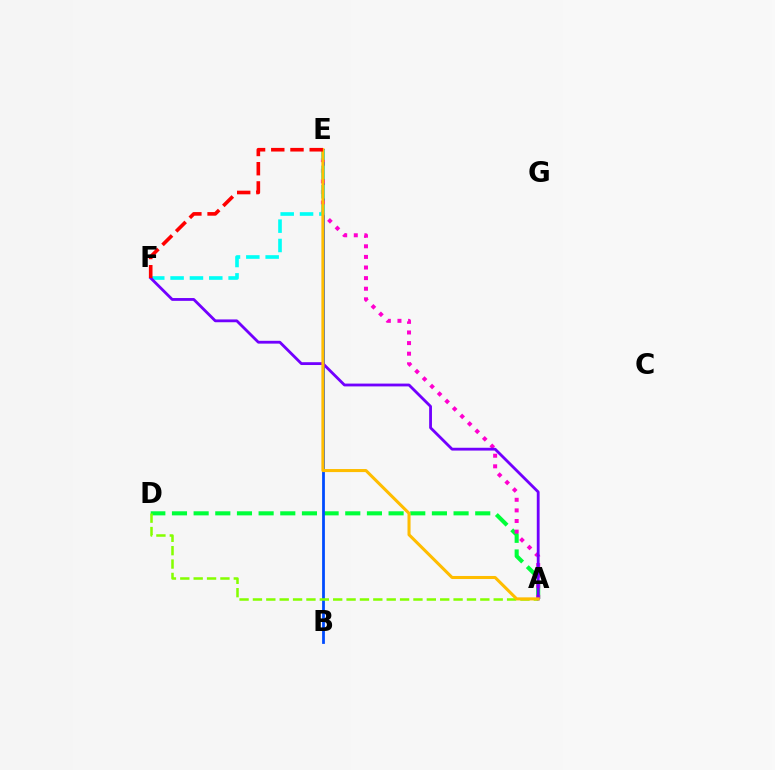{('A', 'D'): [{'color': '#00ff39', 'line_style': 'dashed', 'thickness': 2.94}, {'color': '#84ff00', 'line_style': 'dashed', 'thickness': 1.82}], ('B', 'E'): [{'color': '#004bff', 'line_style': 'solid', 'thickness': 2.0}], ('A', 'E'): [{'color': '#ff00cf', 'line_style': 'dotted', 'thickness': 2.88}, {'color': '#ffbd00', 'line_style': 'solid', 'thickness': 2.2}], ('E', 'F'): [{'color': '#00fff6', 'line_style': 'dashed', 'thickness': 2.63}, {'color': '#ff0000', 'line_style': 'dashed', 'thickness': 2.61}], ('A', 'F'): [{'color': '#7200ff', 'line_style': 'solid', 'thickness': 2.03}]}